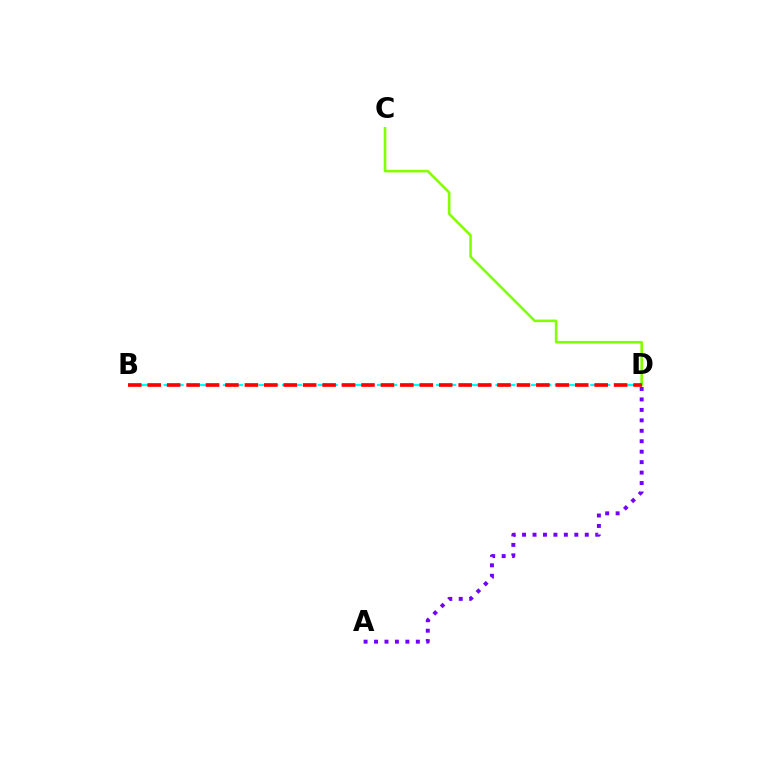{('B', 'D'): [{'color': '#00fff6', 'line_style': 'dashed', 'thickness': 1.61}, {'color': '#ff0000', 'line_style': 'dashed', 'thickness': 2.64}], ('C', 'D'): [{'color': '#84ff00', 'line_style': 'solid', 'thickness': 1.87}], ('A', 'D'): [{'color': '#7200ff', 'line_style': 'dotted', 'thickness': 2.84}]}